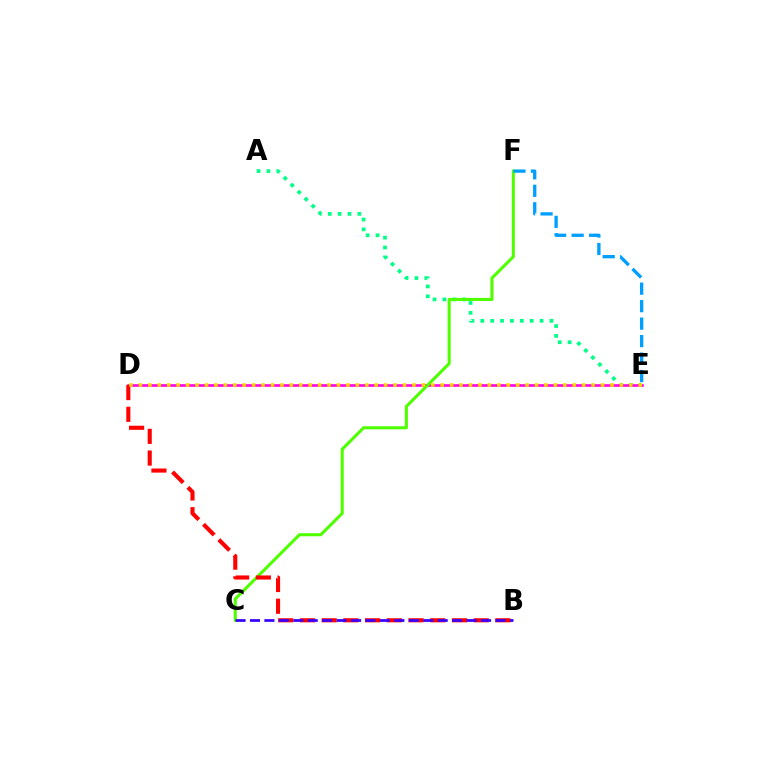{('A', 'E'): [{'color': '#00ff86', 'line_style': 'dotted', 'thickness': 2.68}], ('D', 'E'): [{'color': '#ff00ed', 'line_style': 'solid', 'thickness': 1.87}, {'color': '#ffd500', 'line_style': 'dotted', 'thickness': 2.56}], ('C', 'F'): [{'color': '#4fff00', 'line_style': 'solid', 'thickness': 2.21}], ('E', 'F'): [{'color': '#009eff', 'line_style': 'dashed', 'thickness': 2.37}], ('B', 'D'): [{'color': '#ff0000', 'line_style': 'dashed', 'thickness': 2.95}], ('B', 'C'): [{'color': '#3700ff', 'line_style': 'dashed', 'thickness': 1.96}]}